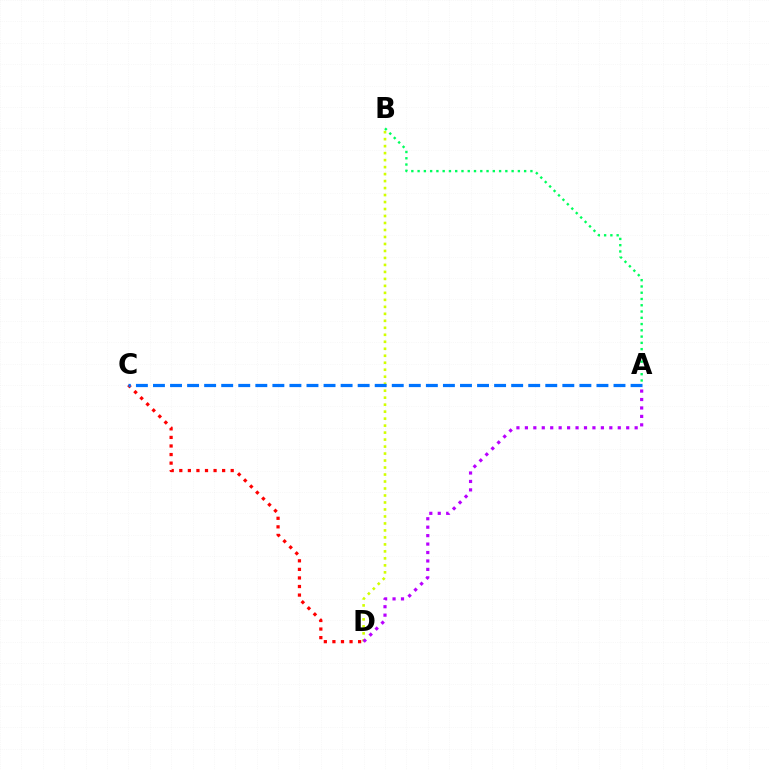{('C', 'D'): [{'color': '#ff0000', 'line_style': 'dotted', 'thickness': 2.33}], ('B', 'D'): [{'color': '#d1ff00', 'line_style': 'dotted', 'thickness': 1.9}], ('A', 'D'): [{'color': '#b900ff', 'line_style': 'dotted', 'thickness': 2.29}], ('A', 'C'): [{'color': '#0074ff', 'line_style': 'dashed', 'thickness': 2.32}], ('A', 'B'): [{'color': '#00ff5c', 'line_style': 'dotted', 'thickness': 1.7}]}